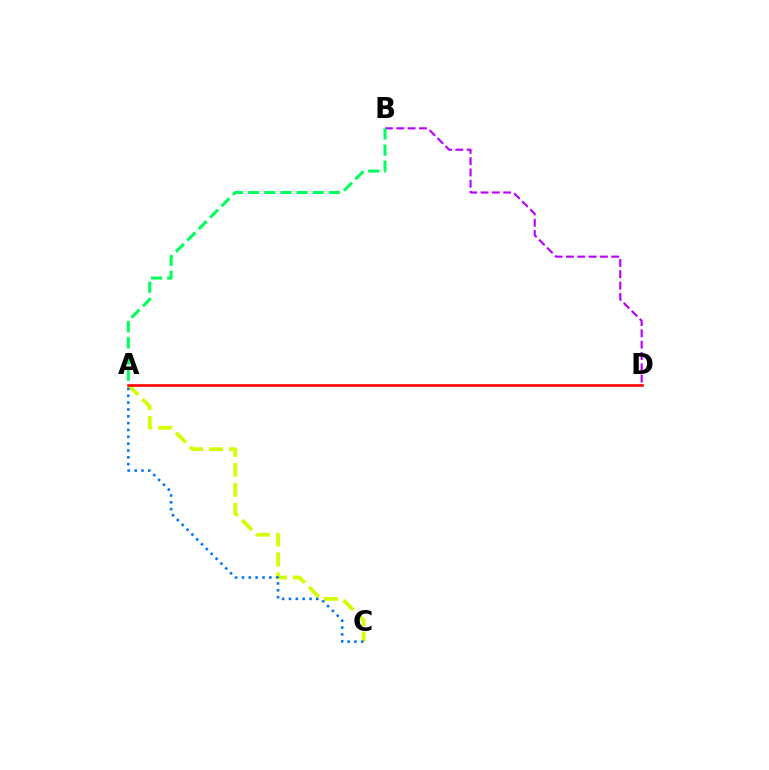{('A', 'C'): [{'color': '#d1ff00', 'line_style': 'dashed', 'thickness': 2.71}, {'color': '#0074ff', 'line_style': 'dotted', 'thickness': 1.86}], ('A', 'D'): [{'color': '#ff0000', 'line_style': 'solid', 'thickness': 1.89}], ('B', 'D'): [{'color': '#b900ff', 'line_style': 'dashed', 'thickness': 1.54}], ('A', 'B'): [{'color': '#00ff5c', 'line_style': 'dashed', 'thickness': 2.19}]}